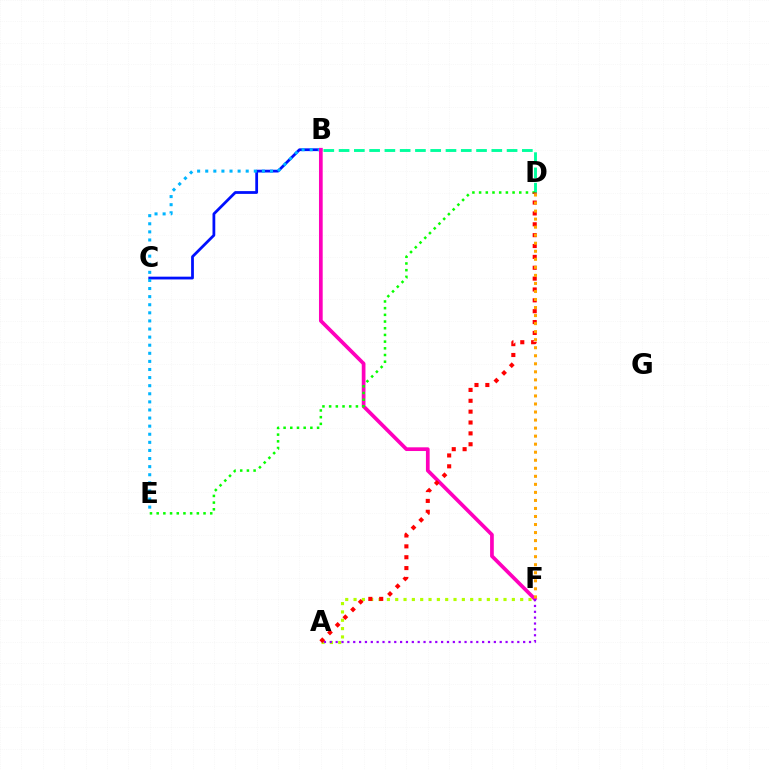{('B', 'C'): [{'color': '#0010ff', 'line_style': 'solid', 'thickness': 2.0}], ('B', 'D'): [{'color': '#00ff9d', 'line_style': 'dashed', 'thickness': 2.07}], ('A', 'F'): [{'color': '#b3ff00', 'line_style': 'dotted', 'thickness': 2.26}, {'color': '#9b00ff', 'line_style': 'dotted', 'thickness': 1.59}], ('B', 'E'): [{'color': '#00b5ff', 'line_style': 'dotted', 'thickness': 2.2}], ('B', 'F'): [{'color': '#ff00bd', 'line_style': 'solid', 'thickness': 2.67}], ('D', 'E'): [{'color': '#08ff00', 'line_style': 'dotted', 'thickness': 1.82}], ('A', 'D'): [{'color': '#ff0000', 'line_style': 'dotted', 'thickness': 2.95}], ('D', 'F'): [{'color': '#ffa500', 'line_style': 'dotted', 'thickness': 2.18}]}